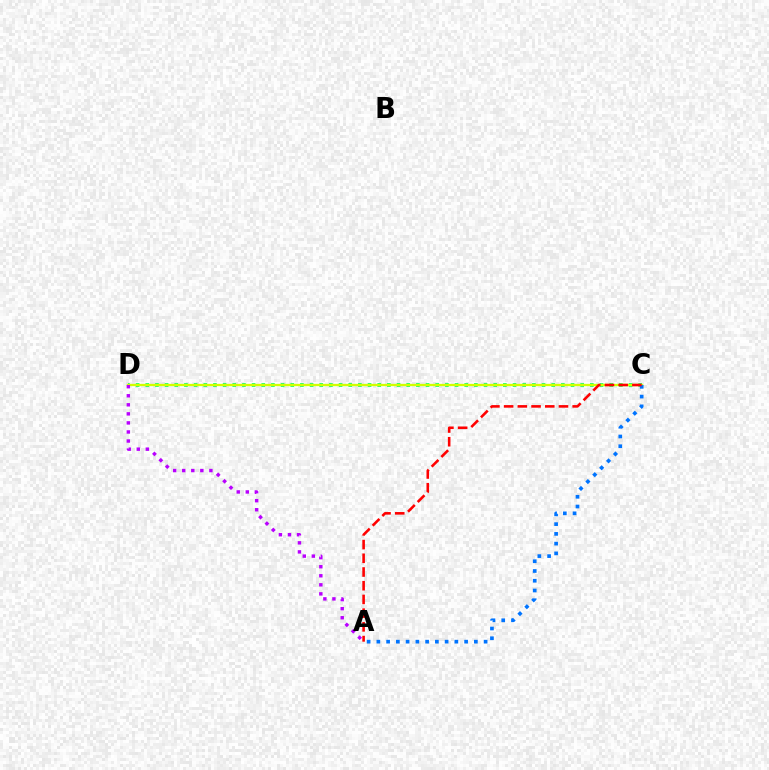{('C', 'D'): [{'color': '#00ff5c', 'line_style': 'dotted', 'thickness': 2.63}, {'color': '#d1ff00', 'line_style': 'solid', 'thickness': 1.66}], ('A', 'D'): [{'color': '#b900ff', 'line_style': 'dotted', 'thickness': 2.46}], ('A', 'C'): [{'color': '#0074ff', 'line_style': 'dotted', 'thickness': 2.65}, {'color': '#ff0000', 'line_style': 'dashed', 'thickness': 1.86}]}